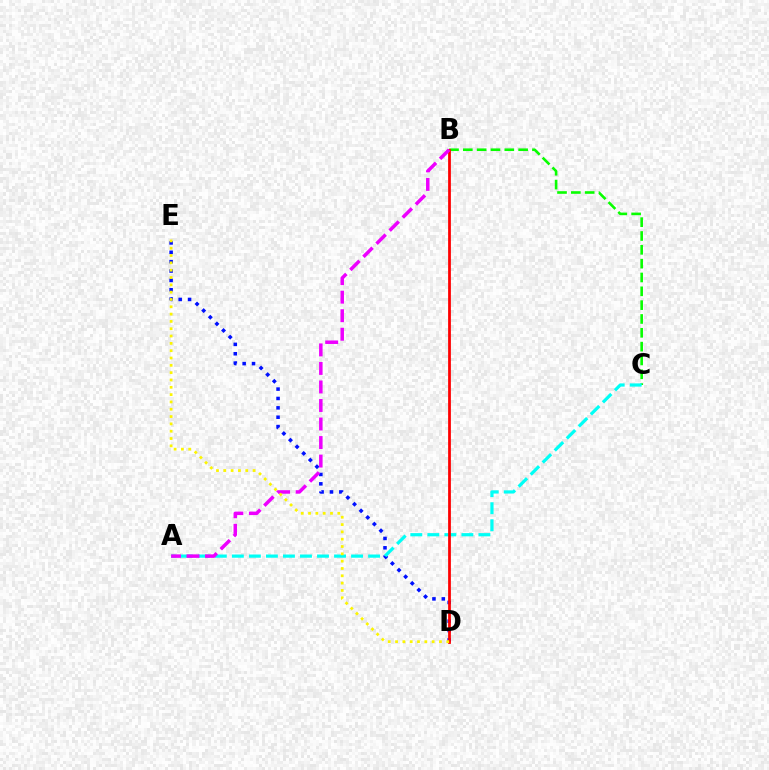{('D', 'E'): [{'color': '#0010ff', 'line_style': 'dotted', 'thickness': 2.55}, {'color': '#fcf500', 'line_style': 'dotted', 'thickness': 1.99}], ('B', 'C'): [{'color': '#08ff00', 'line_style': 'dashed', 'thickness': 1.88}], ('A', 'C'): [{'color': '#00fff6', 'line_style': 'dashed', 'thickness': 2.31}], ('B', 'D'): [{'color': '#ff0000', 'line_style': 'solid', 'thickness': 1.99}], ('A', 'B'): [{'color': '#ee00ff', 'line_style': 'dashed', 'thickness': 2.52}]}